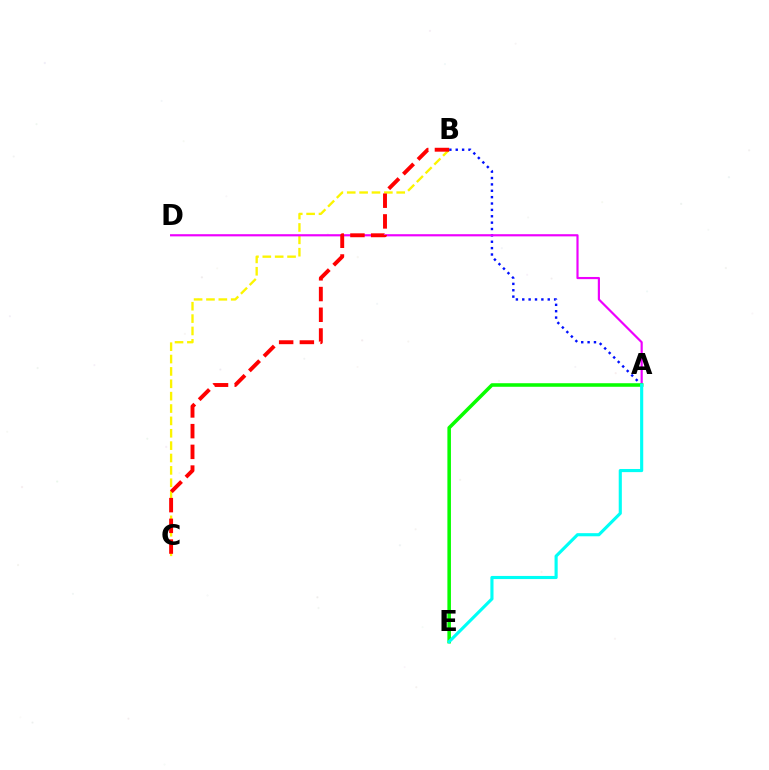{('B', 'C'): [{'color': '#fcf500', 'line_style': 'dashed', 'thickness': 1.68}, {'color': '#ff0000', 'line_style': 'dashed', 'thickness': 2.81}], ('A', 'B'): [{'color': '#0010ff', 'line_style': 'dotted', 'thickness': 1.73}], ('A', 'D'): [{'color': '#ee00ff', 'line_style': 'solid', 'thickness': 1.56}], ('A', 'E'): [{'color': '#08ff00', 'line_style': 'solid', 'thickness': 2.56}, {'color': '#00fff6', 'line_style': 'solid', 'thickness': 2.25}]}